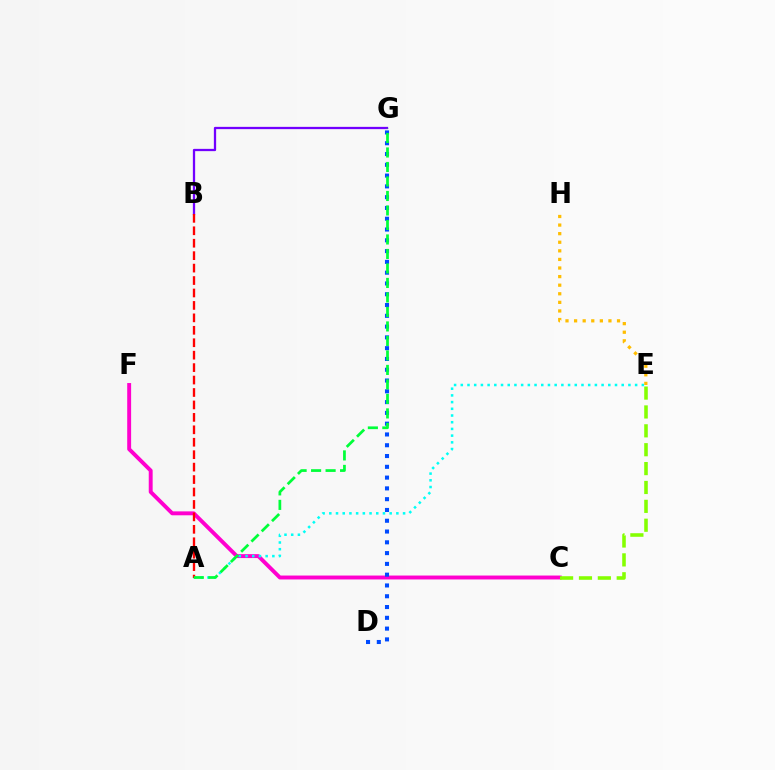{('C', 'F'): [{'color': '#ff00cf', 'line_style': 'solid', 'thickness': 2.82}], ('C', 'E'): [{'color': '#84ff00', 'line_style': 'dashed', 'thickness': 2.57}], ('B', 'G'): [{'color': '#7200ff', 'line_style': 'solid', 'thickness': 1.64}], ('D', 'G'): [{'color': '#004bff', 'line_style': 'dotted', 'thickness': 2.93}], ('A', 'E'): [{'color': '#00fff6', 'line_style': 'dotted', 'thickness': 1.82}], ('E', 'H'): [{'color': '#ffbd00', 'line_style': 'dotted', 'thickness': 2.33}], ('A', 'B'): [{'color': '#ff0000', 'line_style': 'dashed', 'thickness': 1.69}], ('A', 'G'): [{'color': '#00ff39', 'line_style': 'dashed', 'thickness': 1.97}]}